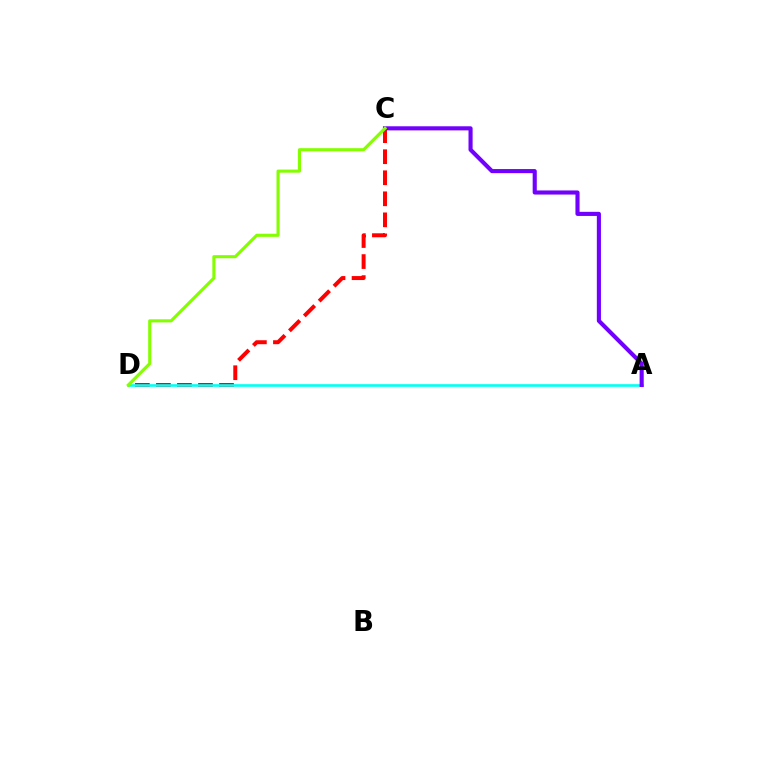{('C', 'D'): [{'color': '#ff0000', 'line_style': 'dashed', 'thickness': 2.86}, {'color': '#84ff00', 'line_style': 'solid', 'thickness': 2.23}], ('A', 'D'): [{'color': '#00fff6', 'line_style': 'solid', 'thickness': 1.9}], ('A', 'C'): [{'color': '#7200ff', 'line_style': 'solid', 'thickness': 2.96}]}